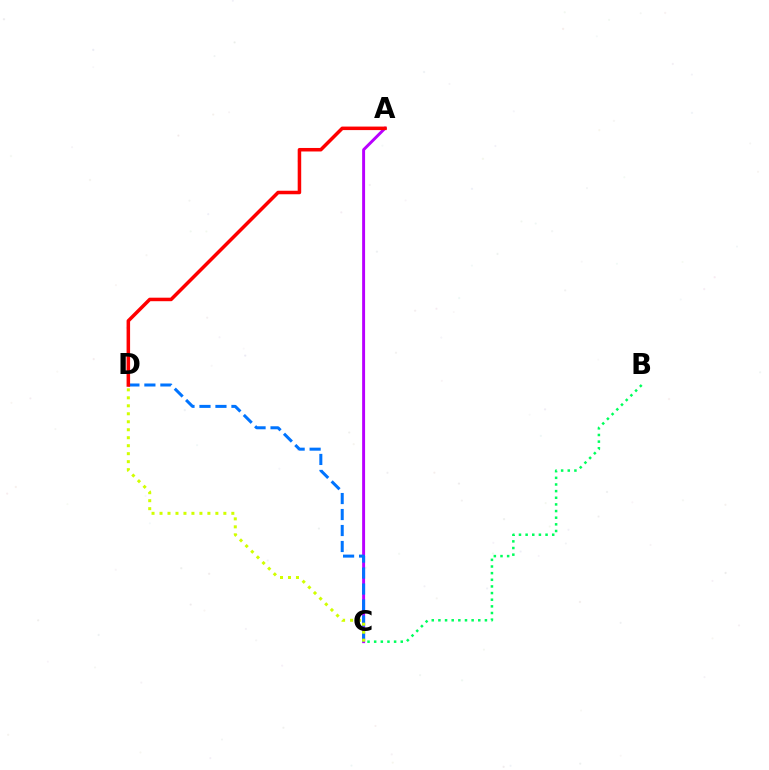{('B', 'C'): [{'color': '#00ff5c', 'line_style': 'dotted', 'thickness': 1.81}], ('A', 'C'): [{'color': '#b900ff', 'line_style': 'solid', 'thickness': 2.12}], ('C', 'D'): [{'color': '#0074ff', 'line_style': 'dashed', 'thickness': 2.17}, {'color': '#d1ff00', 'line_style': 'dotted', 'thickness': 2.17}], ('A', 'D'): [{'color': '#ff0000', 'line_style': 'solid', 'thickness': 2.53}]}